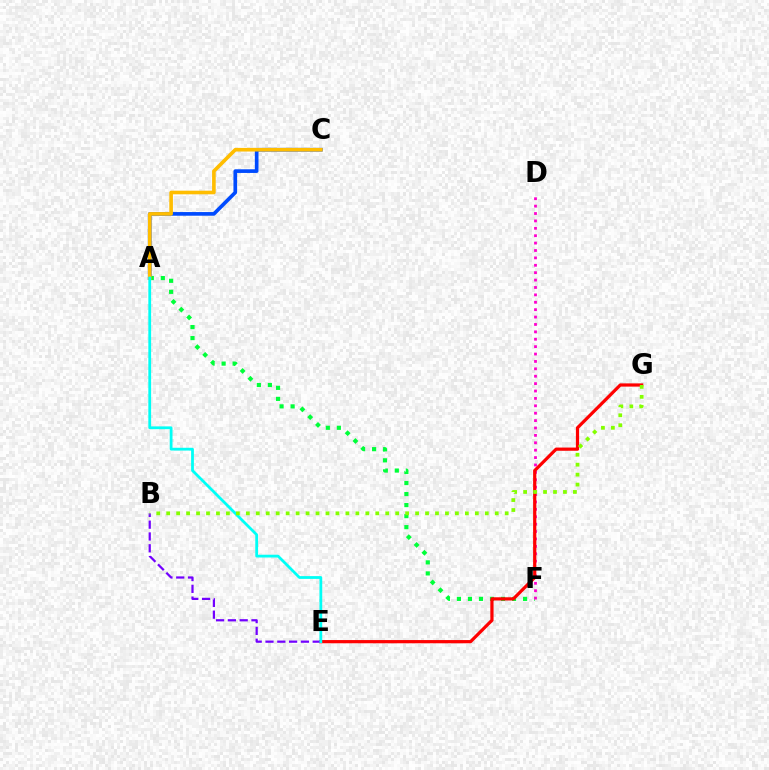{('A', 'C'): [{'color': '#004bff', 'line_style': 'solid', 'thickness': 2.64}, {'color': '#ffbd00', 'line_style': 'solid', 'thickness': 2.61}], ('A', 'F'): [{'color': '#00ff39', 'line_style': 'dotted', 'thickness': 3.0}], ('D', 'F'): [{'color': '#ff00cf', 'line_style': 'dotted', 'thickness': 2.01}], ('E', 'G'): [{'color': '#ff0000', 'line_style': 'solid', 'thickness': 2.32}], ('B', 'E'): [{'color': '#7200ff', 'line_style': 'dashed', 'thickness': 1.6}], ('A', 'E'): [{'color': '#00fff6', 'line_style': 'solid', 'thickness': 2.0}], ('B', 'G'): [{'color': '#84ff00', 'line_style': 'dotted', 'thickness': 2.71}]}